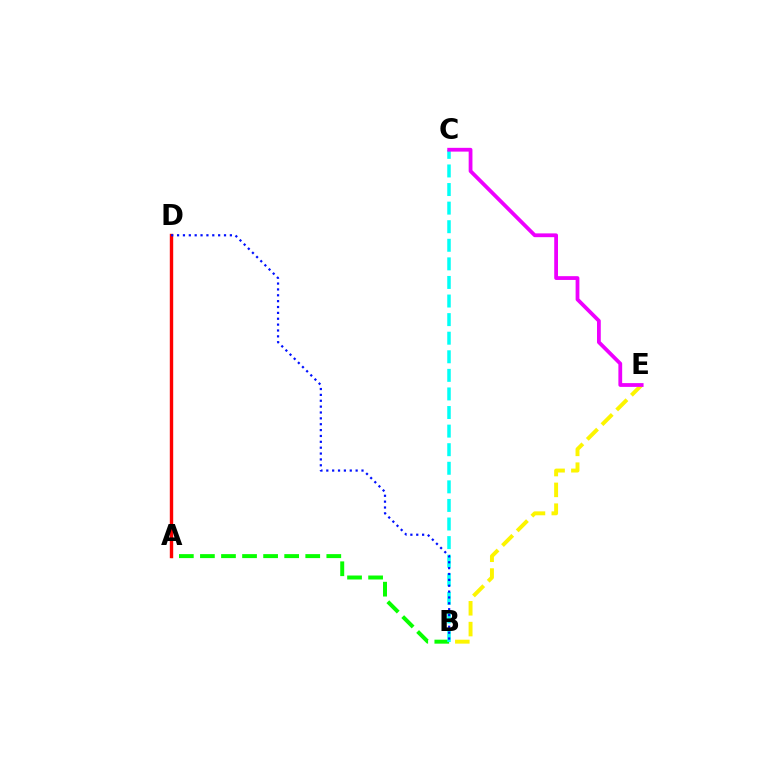{('A', 'B'): [{'color': '#08ff00', 'line_style': 'dashed', 'thickness': 2.86}], ('A', 'D'): [{'color': '#ff0000', 'line_style': 'solid', 'thickness': 2.44}], ('B', 'E'): [{'color': '#fcf500', 'line_style': 'dashed', 'thickness': 2.83}], ('B', 'C'): [{'color': '#00fff6', 'line_style': 'dashed', 'thickness': 2.52}], ('B', 'D'): [{'color': '#0010ff', 'line_style': 'dotted', 'thickness': 1.59}], ('C', 'E'): [{'color': '#ee00ff', 'line_style': 'solid', 'thickness': 2.72}]}